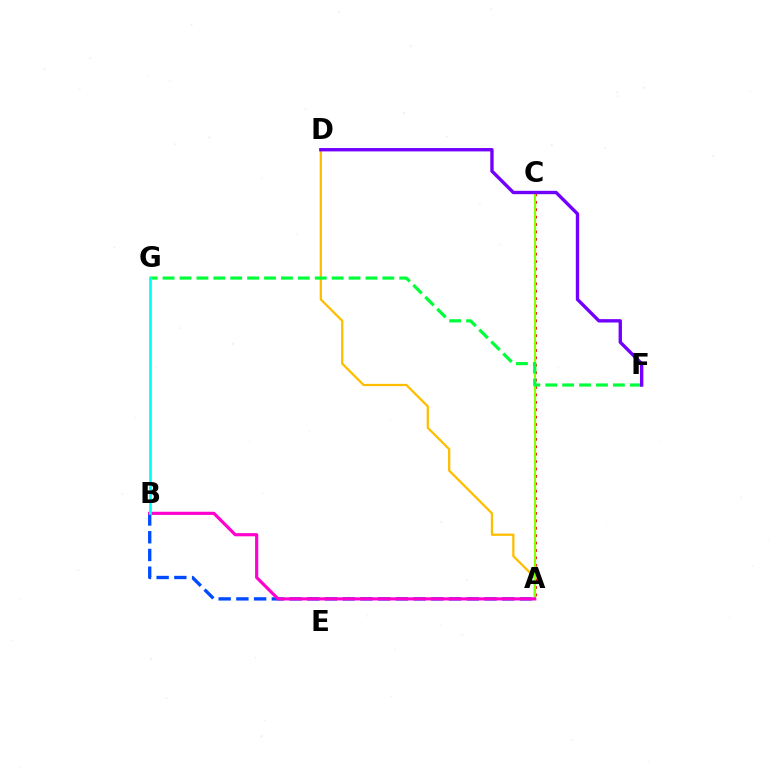{('A', 'C'): [{'color': '#ff0000', 'line_style': 'dotted', 'thickness': 2.01}, {'color': '#84ff00', 'line_style': 'solid', 'thickness': 1.52}], ('A', 'D'): [{'color': '#ffbd00', 'line_style': 'solid', 'thickness': 1.63}], ('A', 'B'): [{'color': '#004bff', 'line_style': 'dashed', 'thickness': 2.41}, {'color': '#ff00cf', 'line_style': 'solid', 'thickness': 2.27}], ('F', 'G'): [{'color': '#00ff39', 'line_style': 'dashed', 'thickness': 2.3}], ('B', 'G'): [{'color': '#00fff6', 'line_style': 'solid', 'thickness': 1.95}], ('D', 'F'): [{'color': '#7200ff', 'line_style': 'solid', 'thickness': 2.43}]}